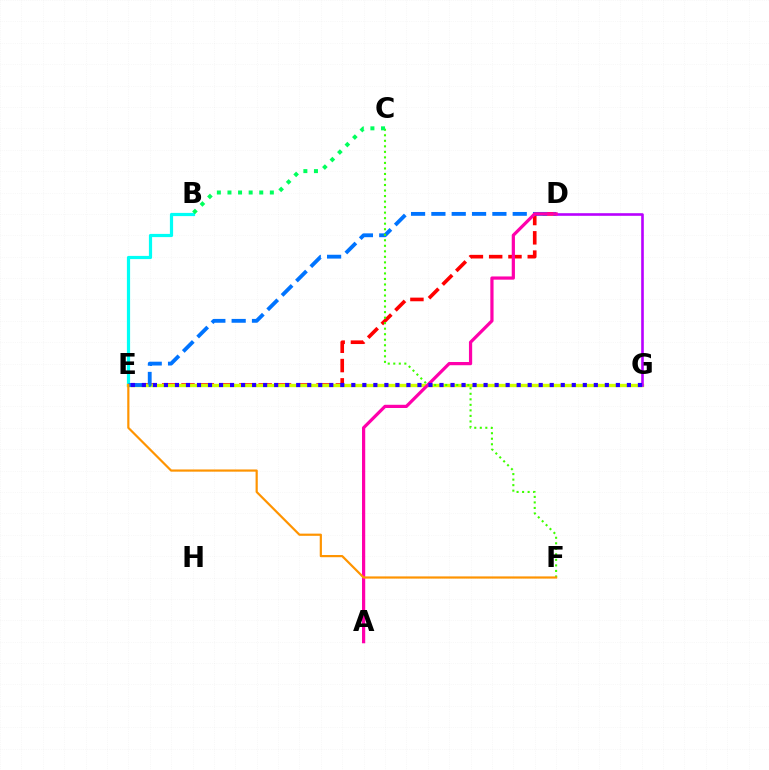{('D', 'E'): [{'color': '#ff0000', 'line_style': 'dashed', 'thickness': 2.62}, {'color': '#0074ff', 'line_style': 'dashed', 'thickness': 2.76}], ('B', 'E'): [{'color': '#00fff6', 'line_style': 'solid', 'thickness': 2.31}], ('E', 'G'): [{'color': '#d1ff00', 'line_style': 'solid', 'thickness': 2.42}, {'color': '#2500ff', 'line_style': 'dotted', 'thickness': 2.99}], ('C', 'F'): [{'color': '#3dff00', 'line_style': 'dotted', 'thickness': 1.5}], ('D', 'G'): [{'color': '#b900ff', 'line_style': 'solid', 'thickness': 1.89}], ('A', 'D'): [{'color': '#ff00ac', 'line_style': 'solid', 'thickness': 2.31}], ('B', 'C'): [{'color': '#00ff5c', 'line_style': 'dotted', 'thickness': 2.88}], ('E', 'F'): [{'color': '#ff9400', 'line_style': 'solid', 'thickness': 1.58}]}